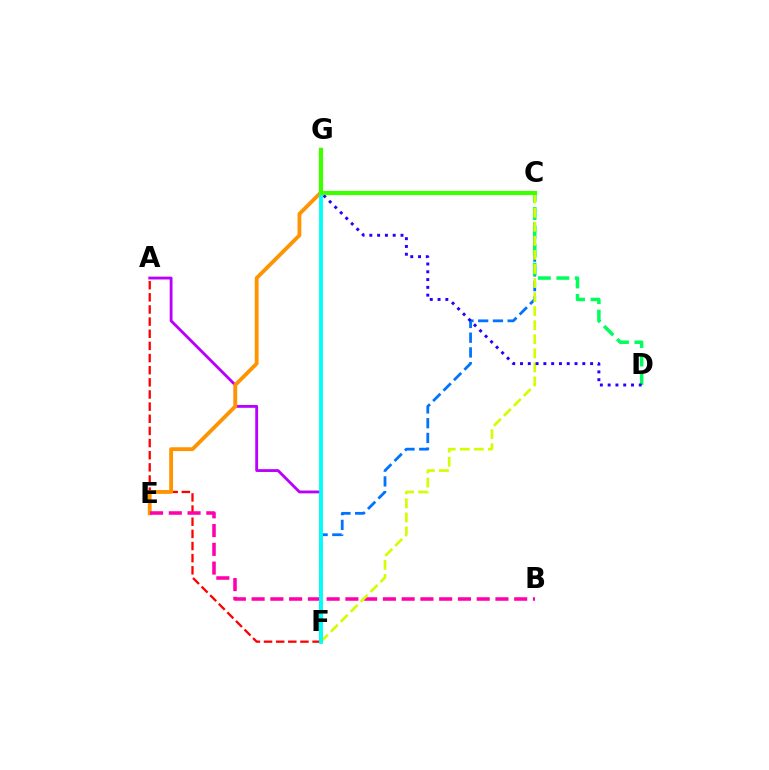{('A', 'F'): [{'color': '#ff0000', 'line_style': 'dashed', 'thickness': 1.65}, {'color': '#b900ff', 'line_style': 'solid', 'thickness': 2.04}], ('E', 'G'): [{'color': '#ff9400', 'line_style': 'solid', 'thickness': 2.75}], ('C', 'F'): [{'color': '#0074ff', 'line_style': 'dashed', 'thickness': 2.0}, {'color': '#d1ff00', 'line_style': 'dashed', 'thickness': 1.91}], ('C', 'D'): [{'color': '#00ff5c', 'line_style': 'dashed', 'thickness': 2.52}], ('B', 'E'): [{'color': '#ff00ac', 'line_style': 'dashed', 'thickness': 2.55}], ('D', 'G'): [{'color': '#2500ff', 'line_style': 'dotted', 'thickness': 2.12}], ('F', 'G'): [{'color': '#00fff6', 'line_style': 'solid', 'thickness': 2.79}], ('C', 'G'): [{'color': '#3dff00', 'line_style': 'solid', 'thickness': 2.99}]}